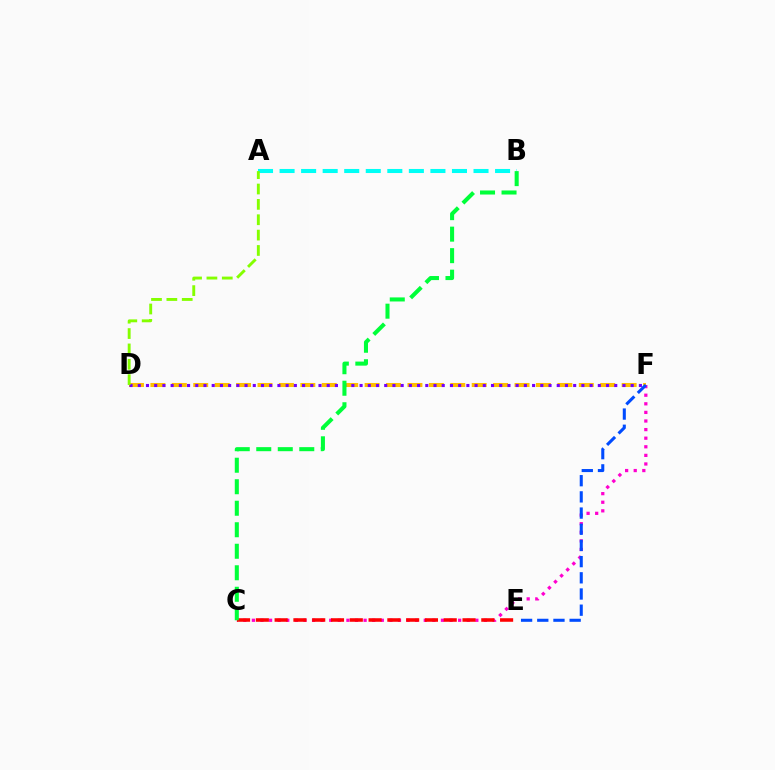{('A', 'B'): [{'color': '#00fff6', 'line_style': 'dashed', 'thickness': 2.93}], ('C', 'F'): [{'color': '#ff00cf', 'line_style': 'dotted', 'thickness': 2.34}], ('C', 'E'): [{'color': '#ff0000', 'line_style': 'dashed', 'thickness': 2.55}], ('D', 'F'): [{'color': '#ffbd00', 'line_style': 'dashed', 'thickness': 2.91}, {'color': '#7200ff', 'line_style': 'dotted', 'thickness': 2.23}], ('E', 'F'): [{'color': '#004bff', 'line_style': 'dashed', 'thickness': 2.2}], ('A', 'D'): [{'color': '#84ff00', 'line_style': 'dashed', 'thickness': 2.09}], ('B', 'C'): [{'color': '#00ff39', 'line_style': 'dashed', 'thickness': 2.92}]}